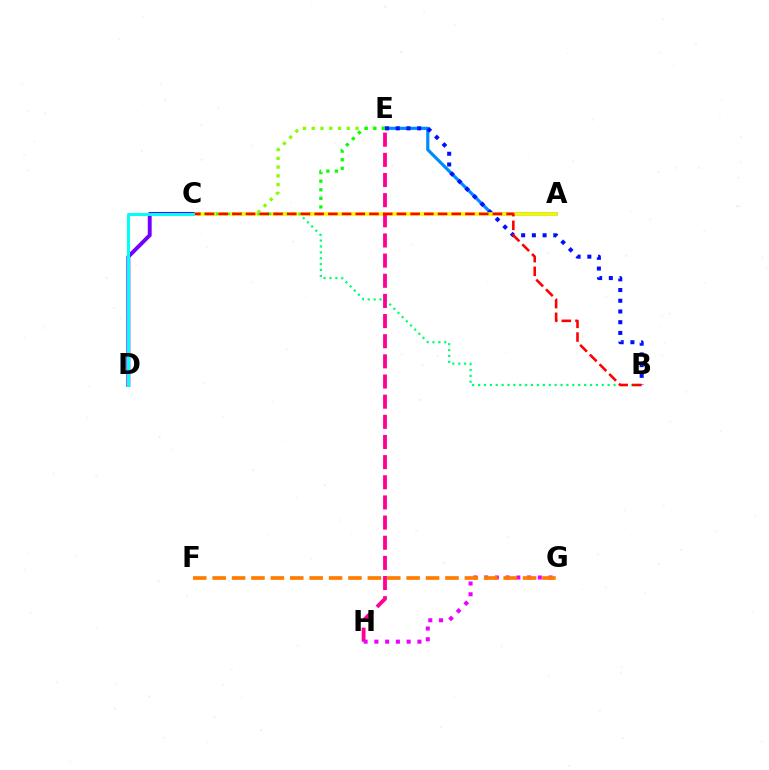{('C', 'E'): [{'color': '#84ff00', 'line_style': 'dotted', 'thickness': 2.38}, {'color': '#08ff00', 'line_style': 'dotted', 'thickness': 2.33}], ('A', 'E'): [{'color': '#008cff', 'line_style': 'solid', 'thickness': 2.28}], ('B', 'E'): [{'color': '#0010ff', 'line_style': 'dotted', 'thickness': 2.91}], ('A', 'C'): [{'color': '#fcf500', 'line_style': 'solid', 'thickness': 2.57}], ('B', 'C'): [{'color': '#00ff74', 'line_style': 'dotted', 'thickness': 1.6}, {'color': '#ff0000', 'line_style': 'dashed', 'thickness': 1.86}], ('E', 'H'): [{'color': '#ff0094', 'line_style': 'dashed', 'thickness': 2.74}], ('C', 'D'): [{'color': '#7200ff', 'line_style': 'solid', 'thickness': 2.81}, {'color': '#00fff6', 'line_style': 'solid', 'thickness': 2.17}], ('G', 'H'): [{'color': '#ee00ff', 'line_style': 'dotted', 'thickness': 2.92}], ('F', 'G'): [{'color': '#ff7c00', 'line_style': 'dashed', 'thickness': 2.64}]}